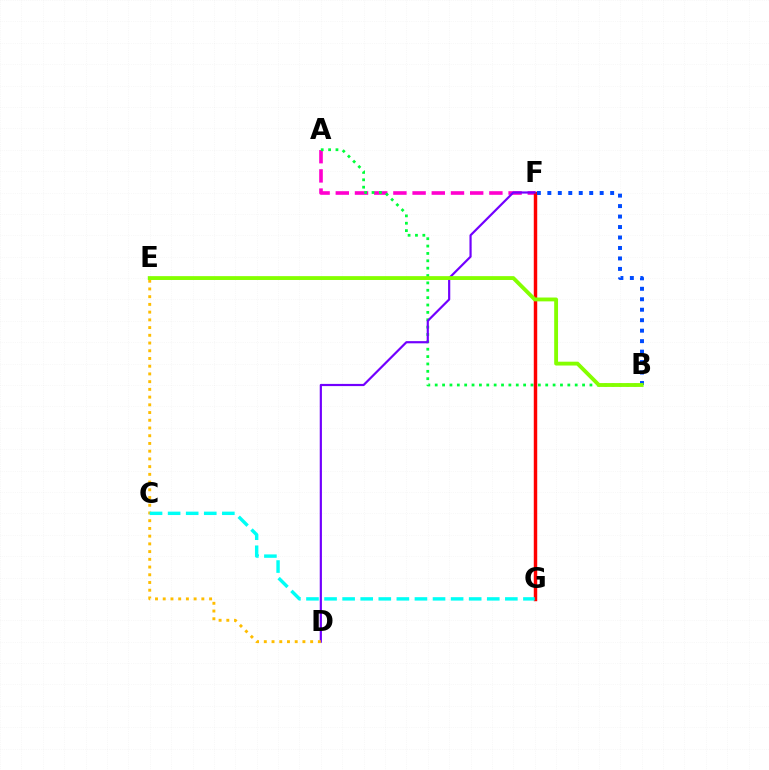{('A', 'F'): [{'color': '#ff00cf', 'line_style': 'dashed', 'thickness': 2.61}], ('A', 'B'): [{'color': '#00ff39', 'line_style': 'dotted', 'thickness': 2.0}], ('F', 'G'): [{'color': '#ff0000', 'line_style': 'solid', 'thickness': 2.48}], ('D', 'F'): [{'color': '#7200ff', 'line_style': 'solid', 'thickness': 1.58}], ('B', 'F'): [{'color': '#004bff', 'line_style': 'dotted', 'thickness': 2.84}], ('D', 'E'): [{'color': '#ffbd00', 'line_style': 'dotted', 'thickness': 2.1}], ('C', 'G'): [{'color': '#00fff6', 'line_style': 'dashed', 'thickness': 2.46}], ('B', 'E'): [{'color': '#84ff00', 'line_style': 'solid', 'thickness': 2.77}]}